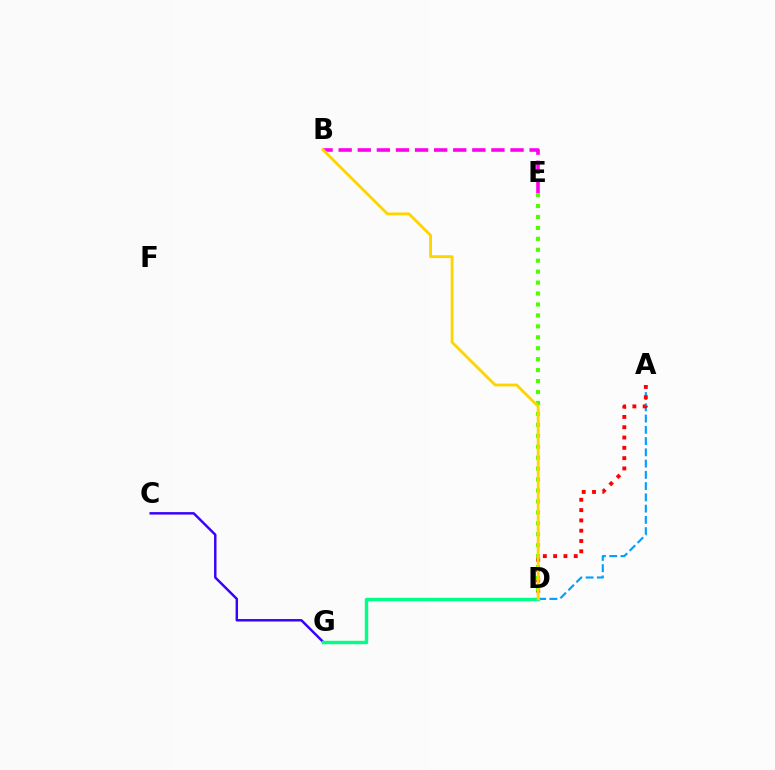{('A', 'D'): [{'color': '#009eff', 'line_style': 'dashed', 'thickness': 1.53}, {'color': '#ff0000', 'line_style': 'dotted', 'thickness': 2.8}], ('B', 'E'): [{'color': '#ff00ed', 'line_style': 'dashed', 'thickness': 2.59}], ('C', 'G'): [{'color': '#3700ff', 'line_style': 'solid', 'thickness': 1.76}], ('D', 'E'): [{'color': '#4fff00', 'line_style': 'dotted', 'thickness': 2.97}], ('D', 'G'): [{'color': '#00ff86', 'line_style': 'solid', 'thickness': 2.47}], ('B', 'D'): [{'color': '#ffd500', 'line_style': 'solid', 'thickness': 2.05}]}